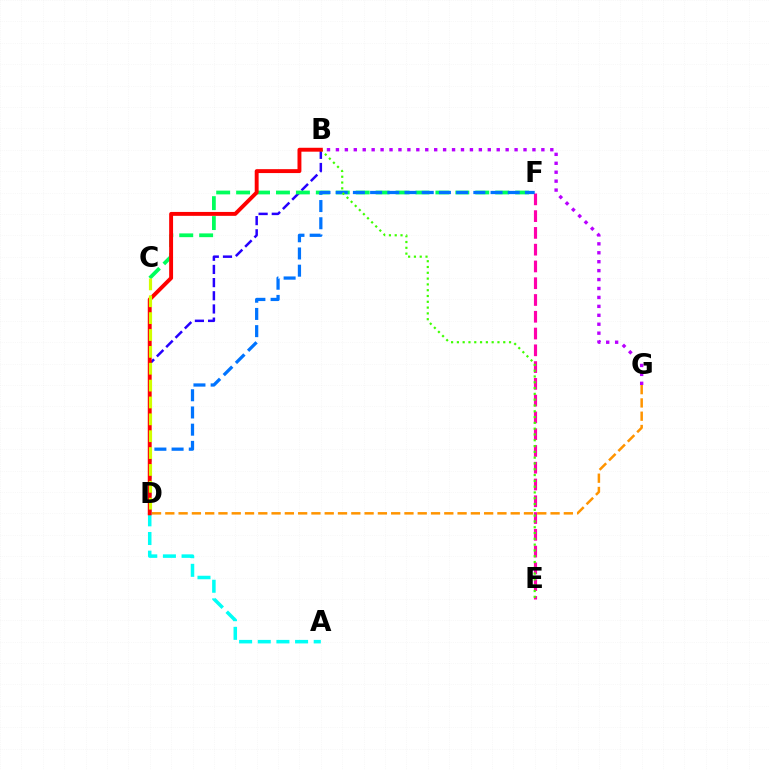{('B', 'D'): [{'color': '#2500ff', 'line_style': 'dashed', 'thickness': 1.79}, {'color': '#ff0000', 'line_style': 'solid', 'thickness': 2.81}], ('C', 'F'): [{'color': '#00ff5c', 'line_style': 'dashed', 'thickness': 2.71}], ('B', 'G'): [{'color': '#b900ff', 'line_style': 'dotted', 'thickness': 2.43}], ('E', 'F'): [{'color': '#ff00ac', 'line_style': 'dashed', 'thickness': 2.28}], ('D', 'F'): [{'color': '#0074ff', 'line_style': 'dashed', 'thickness': 2.34}], ('B', 'E'): [{'color': '#3dff00', 'line_style': 'dotted', 'thickness': 1.58}], ('D', 'G'): [{'color': '#ff9400', 'line_style': 'dashed', 'thickness': 1.8}], ('A', 'D'): [{'color': '#00fff6', 'line_style': 'dashed', 'thickness': 2.53}], ('C', 'D'): [{'color': '#d1ff00', 'line_style': 'dashed', 'thickness': 2.29}]}